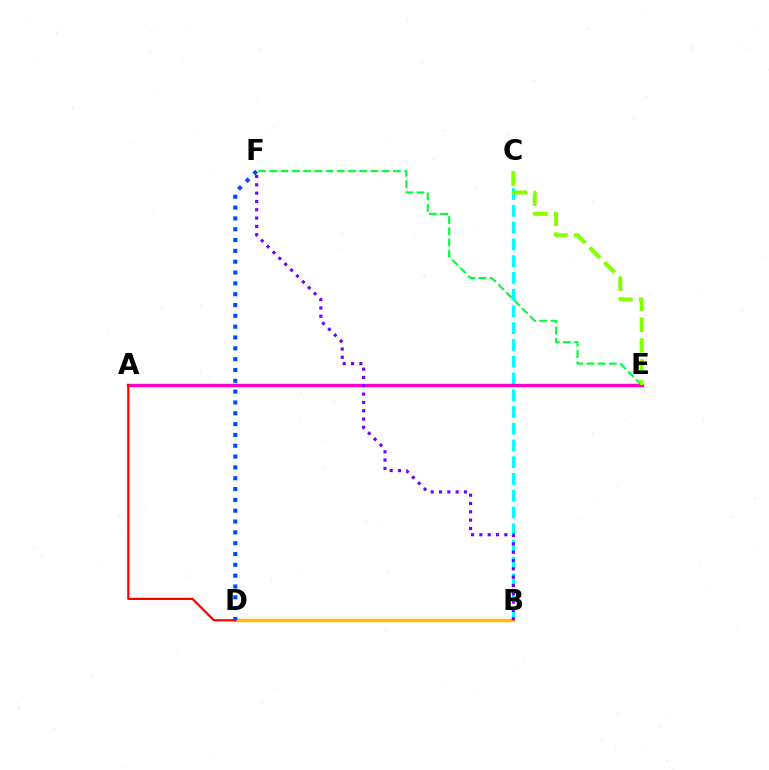{('E', 'F'): [{'color': '#00ff39', 'line_style': 'dashed', 'thickness': 1.53}], ('B', 'C'): [{'color': '#00fff6', 'line_style': 'dashed', 'thickness': 2.28}], ('B', 'D'): [{'color': '#ffbd00', 'line_style': 'solid', 'thickness': 2.51}], ('A', 'E'): [{'color': '#ff00cf', 'line_style': 'solid', 'thickness': 2.45}], ('A', 'D'): [{'color': '#ff0000', 'line_style': 'solid', 'thickness': 1.61}], ('D', 'F'): [{'color': '#004bff', 'line_style': 'dotted', 'thickness': 2.94}], ('B', 'F'): [{'color': '#7200ff', 'line_style': 'dotted', 'thickness': 2.26}], ('C', 'E'): [{'color': '#84ff00', 'line_style': 'dashed', 'thickness': 2.83}]}